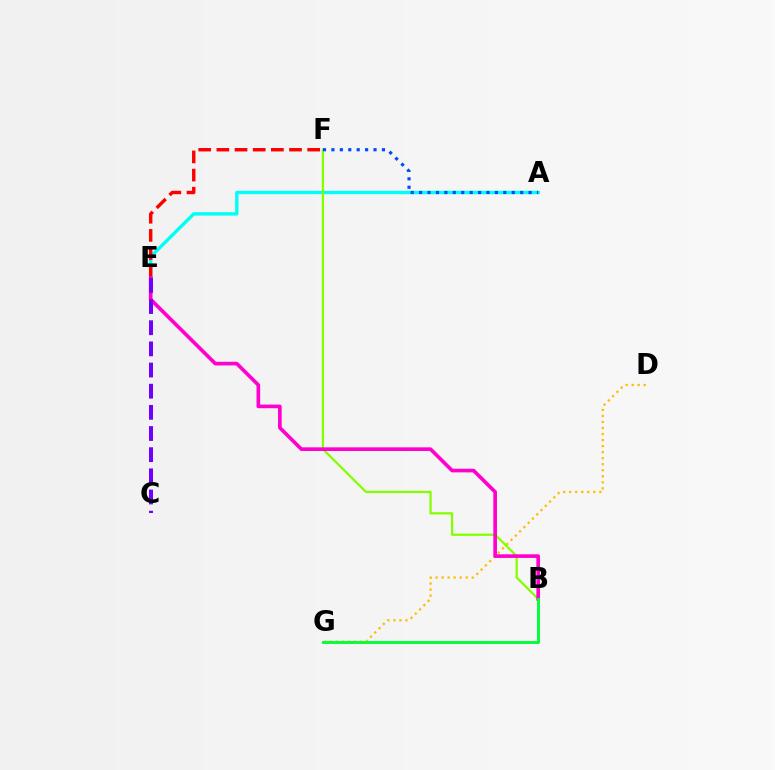{('A', 'E'): [{'color': '#00fff6', 'line_style': 'solid', 'thickness': 2.45}], ('E', 'F'): [{'color': '#ff0000', 'line_style': 'dashed', 'thickness': 2.47}], ('D', 'G'): [{'color': '#ffbd00', 'line_style': 'dotted', 'thickness': 1.64}], ('B', 'F'): [{'color': '#84ff00', 'line_style': 'solid', 'thickness': 1.64}], ('B', 'E'): [{'color': '#ff00cf', 'line_style': 'solid', 'thickness': 2.63}], ('C', 'E'): [{'color': '#7200ff', 'line_style': 'dashed', 'thickness': 2.87}], ('B', 'G'): [{'color': '#00ff39', 'line_style': 'solid', 'thickness': 2.11}], ('A', 'F'): [{'color': '#004bff', 'line_style': 'dotted', 'thickness': 2.29}]}